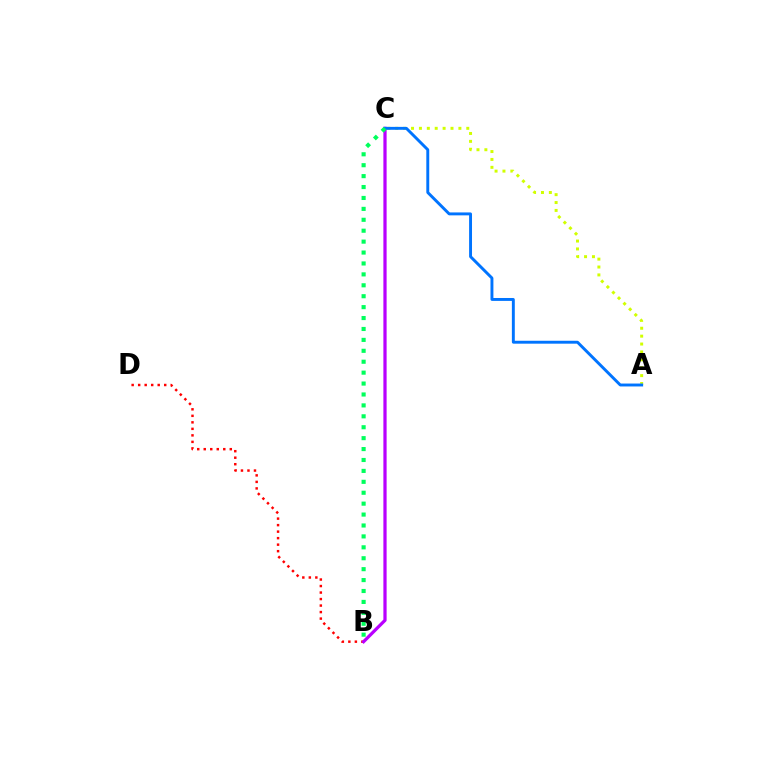{('B', 'D'): [{'color': '#ff0000', 'line_style': 'dotted', 'thickness': 1.77}], ('A', 'C'): [{'color': '#d1ff00', 'line_style': 'dotted', 'thickness': 2.14}, {'color': '#0074ff', 'line_style': 'solid', 'thickness': 2.1}], ('B', 'C'): [{'color': '#b900ff', 'line_style': 'solid', 'thickness': 2.33}, {'color': '#00ff5c', 'line_style': 'dotted', 'thickness': 2.97}]}